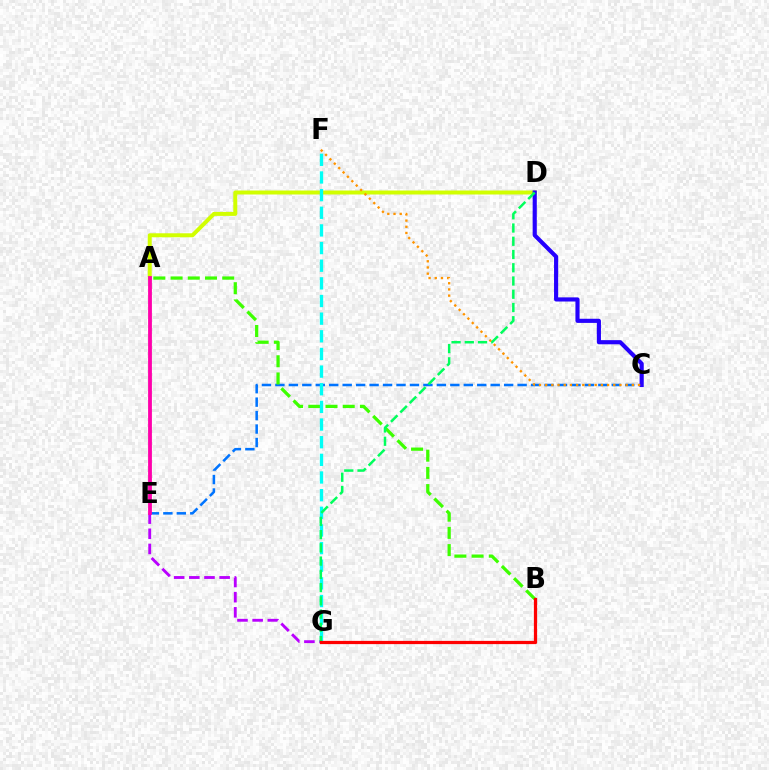{('A', 'D'): [{'color': '#d1ff00', 'line_style': 'solid', 'thickness': 2.87}], ('E', 'G'): [{'color': '#b900ff', 'line_style': 'dashed', 'thickness': 2.06}], ('C', 'E'): [{'color': '#0074ff', 'line_style': 'dashed', 'thickness': 1.83}], ('A', 'E'): [{'color': '#ff00ac', 'line_style': 'solid', 'thickness': 2.74}], ('C', 'D'): [{'color': '#2500ff', 'line_style': 'solid', 'thickness': 2.98}], ('A', 'B'): [{'color': '#3dff00', 'line_style': 'dashed', 'thickness': 2.34}], ('F', 'G'): [{'color': '#00fff6', 'line_style': 'dashed', 'thickness': 2.4}], ('D', 'G'): [{'color': '#00ff5c', 'line_style': 'dashed', 'thickness': 1.8}], ('C', 'F'): [{'color': '#ff9400', 'line_style': 'dotted', 'thickness': 1.68}], ('B', 'G'): [{'color': '#ff0000', 'line_style': 'solid', 'thickness': 2.32}]}